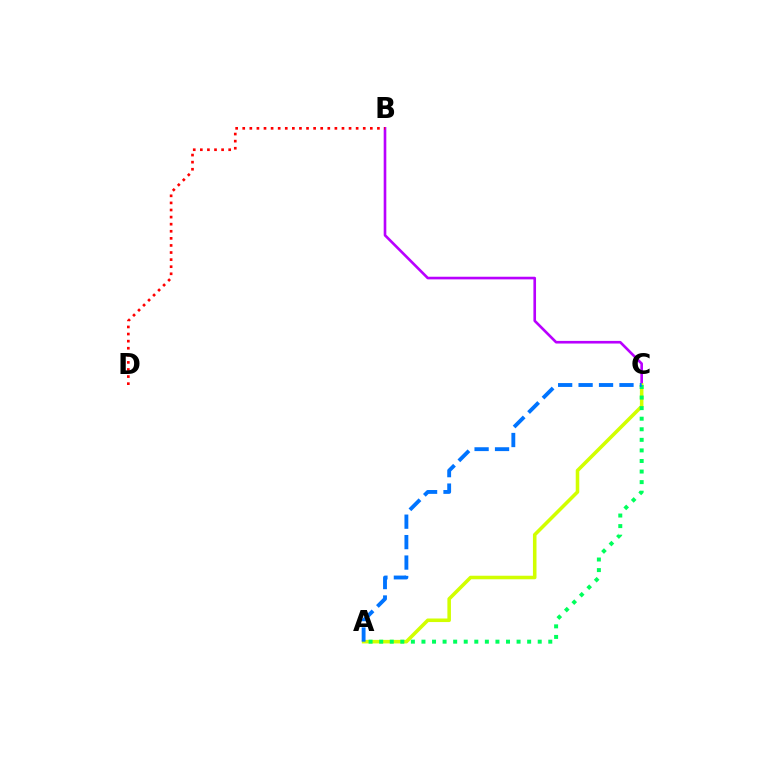{('B', 'C'): [{'color': '#b900ff', 'line_style': 'solid', 'thickness': 1.9}], ('A', 'C'): [{'color': '#d1ff00', 'line_style': 'solid', 'thickness': 2.56}, {'color': '#00ff5c', 'line_style': 'dotted', 'thickness': 2.87}, {'color': '#0074ff', 'line_style': 'dashed', 'thickness': 2.78}], ('B', 'D'): [{'color': '#ff0000', 'line_style': 'dotted', 'thickness': 1.93}]}